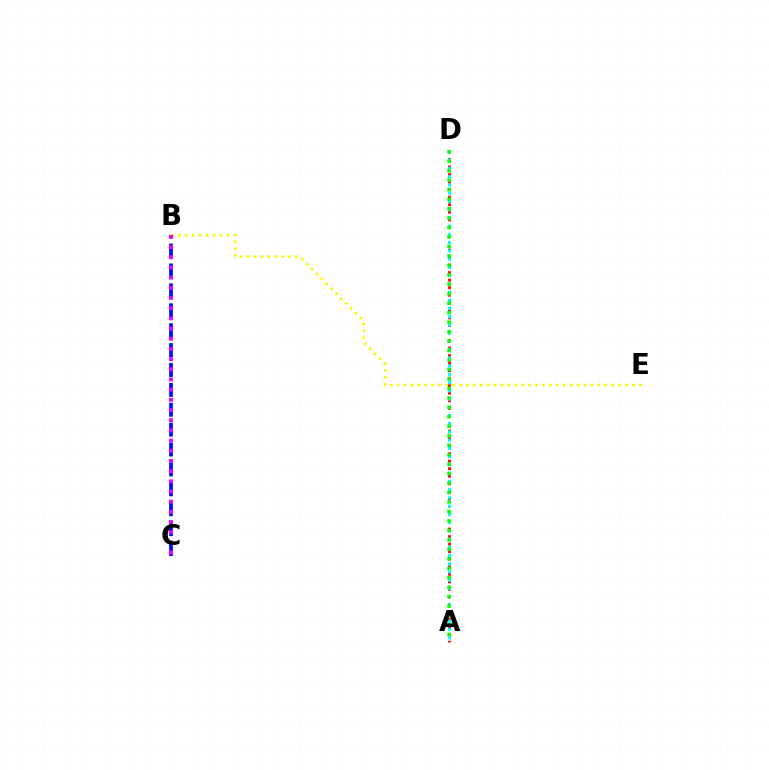{('A', 'D'): [{'color': '#ff0000', 'line_style': 'dotted', 'thickness': 2.05}, {'color': '#00fff6', 'line_style': 'dotted', 'thickness': 2.24}, {'color': '#08ff00', 'line_style': 'dotted', 'thickness': 2.57}], ('B', 'E'): [{'color': '#fcf500', 'line_style': 'dotted', 'thickness': 1.88}], ('B', 'C'): [{'color': '#0010ff', 'line_style': 'dashed', 'thickness': 2.7}, {'color': '#ee00ff', 'line_style': 'dotted', 'thickness': 2.77}]}